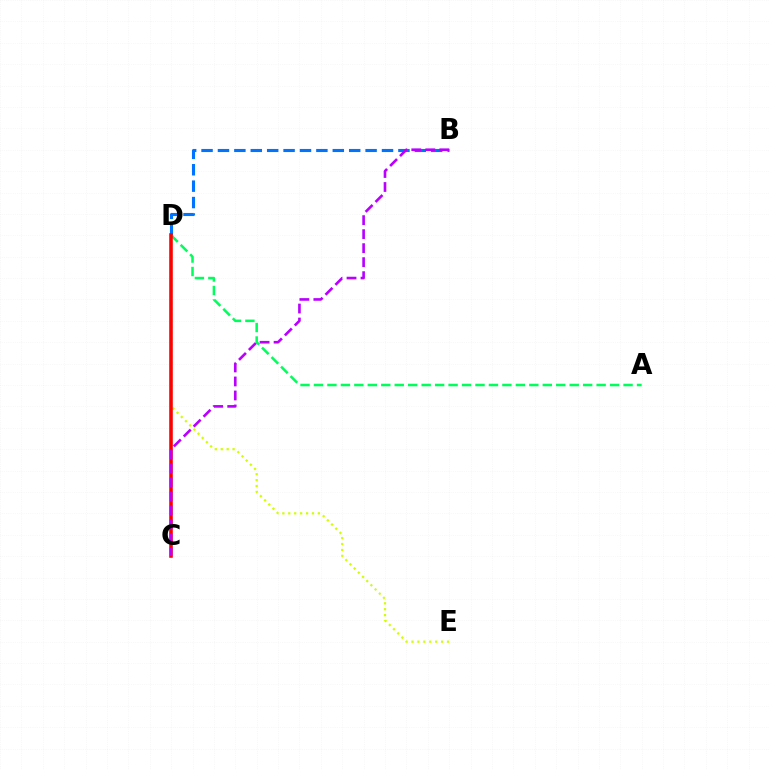{('B', 'D'): [{'color': '#0074ff', 'line_style': 'dashed', 'thickness': 2.23}], ('D', 'E'): [{'color': '#d1ff00', 'line_style': 'dotted', 'thickness': 1.61}], ('A', 'D'): [{'color': '#00ff5c', 'line_style': 'dashed', 'thickness': 1.83}], ('C', 'D'): [{'color': '#ff0000', 'line_style': 'solid', 'thickness': 2.57}], ('B', 'C'): [{'color': '#b900ff', 'line_style': 'dashed', 'thickness': 1.9}]}